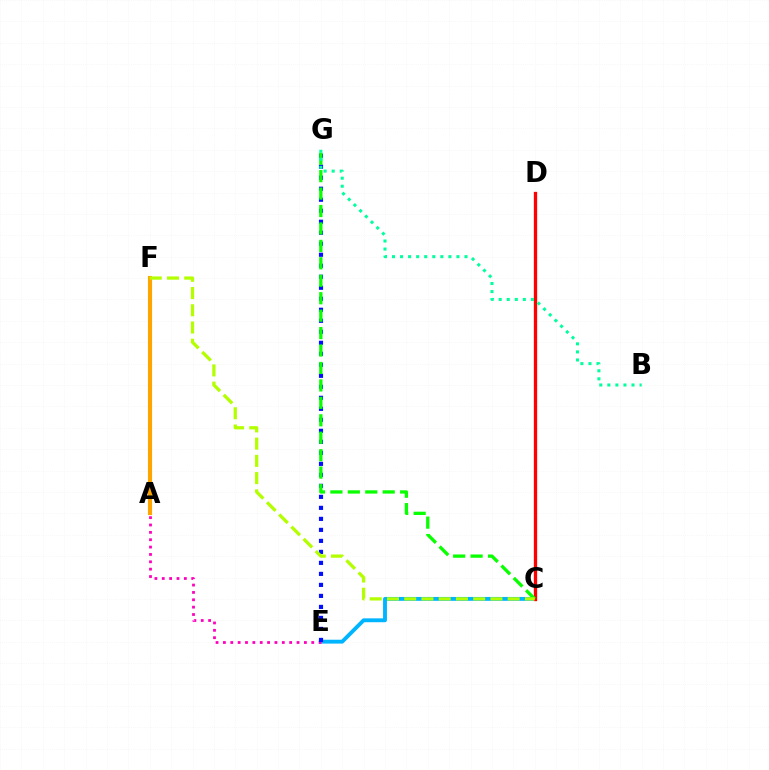{('C', 'E'): [{'color': '#00b5ff', 'line_style': 'solid', 'thickness': 2.79}], ('C', 'D'): [{'color': '#9b00ff', 'line_style': 'solid', 'thickness': 2.11}, {'color': '#ff0000', 'line_style': 'solid', 'thickness': 2.38}], ('A', 'E'): [{'color': '#ff00bd', 'line_style': 'dotted', 'thickness': 2.0}], ('E', 'G'): [{'color': '#0010ff', 'line_style': 'dotted', 'thickness': 2.99}], ('C', 'G'): [{'color': '#08ff00', 'line_style': 'dashed', 'thickness': 2.37}], ('A', 'F'): [{'color': '#ffa500', 'line_style': 'solid', 'thickness': 2.98}], ('C', 'F'): [{'color': '#b3ff00', 'line_style': 'dashed', 'thickness': 2.34}], ('B', 'G'): [{'color': '#00ff9d', 'line_style': 'dotted', 'thickness': 2.19}]}